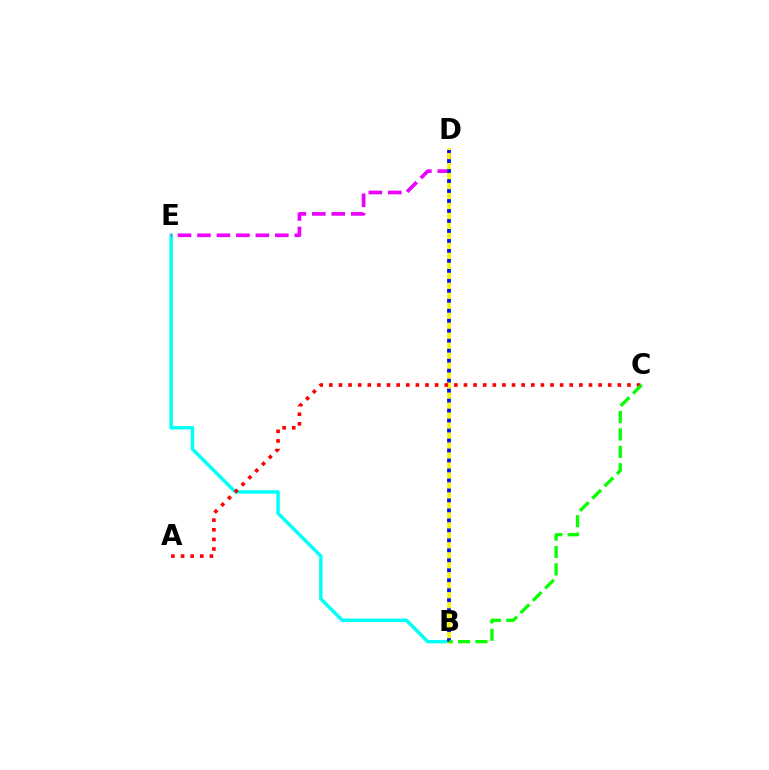{('B', 'E'): [{'color': '#00fff6', 'line_style': 'solid', 'thickness': 2.47}], ('D', 'E'): [{'color': '#ee00ff', 'line_style': 'dashed', 'thickness': 2.64}], ('B', 'D'): [{'color': '#fcf500', 'line_style': 'solid', 'thickness': 2.63}, {'color': '#0010ff', 'line_style': 'dotted', 'thickness': 2.71}], ('A', 'C'): [{'color': '#ff0000', 'line_style': 'dotted', 'thickness': 2.61}], ('B', 'C'): [{'color': '#08ff00', 'line_style': 'dashed', 'thickness': 2.36}]}